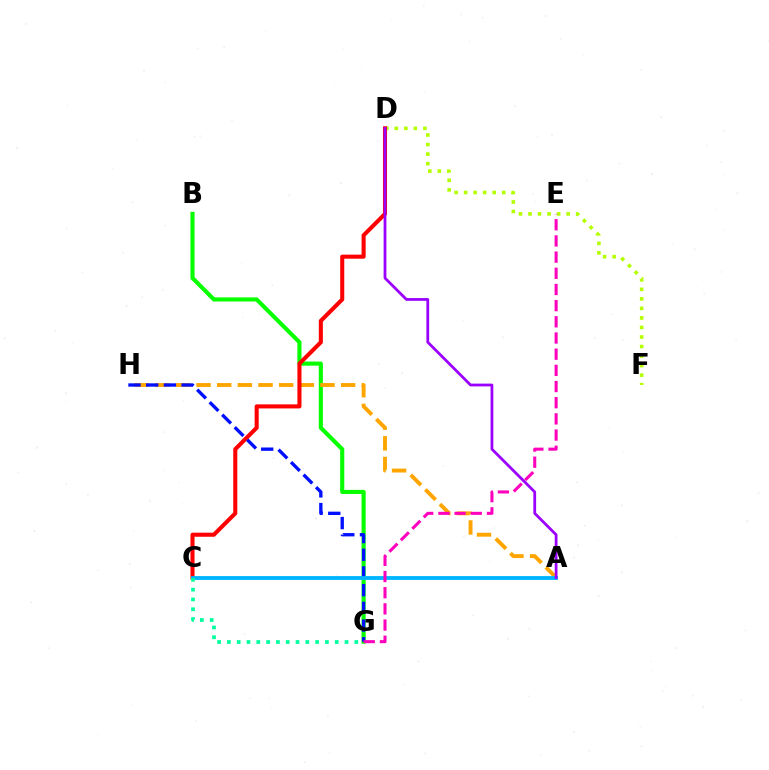{('B', 'G'): [{'color': '#08ff00', 'line_style': 'solid', 'thickness': 2.97}], ('D', 'F'): [{'color': '#b3ff00', 'line_style': 'dotted', 'thickness': 2.59}], ('A', 'H'): [{'color': '#ffa500', 'line_style': 'dashed', 'thickness': 2.81}], ('C', 'D'): [{'color': '#ff0000', 'line_style': 'solid', 'thickness': 2.93}], ('G', 'H'): [{'color': '#0010ff', 'line_style': 'dashed', 'thickness': 2.4}], ('A', 'C'): [{'color': '#00b5ff', 'line_style': 'solid', 'thickness': 2.78}], ('E', 'G'): [{'color': '#ff00bd', 'line_style': 'dashed', 'thickness': 2.2}], ('C', 'G'): [{'color': '#00ff9d', 'line_style': 'dotted', 'thickness': 2.66}], ('A', 'D'): [{'color': '#9b00ff', 'line_style': 'solid', 'thickness': 2.0}]}